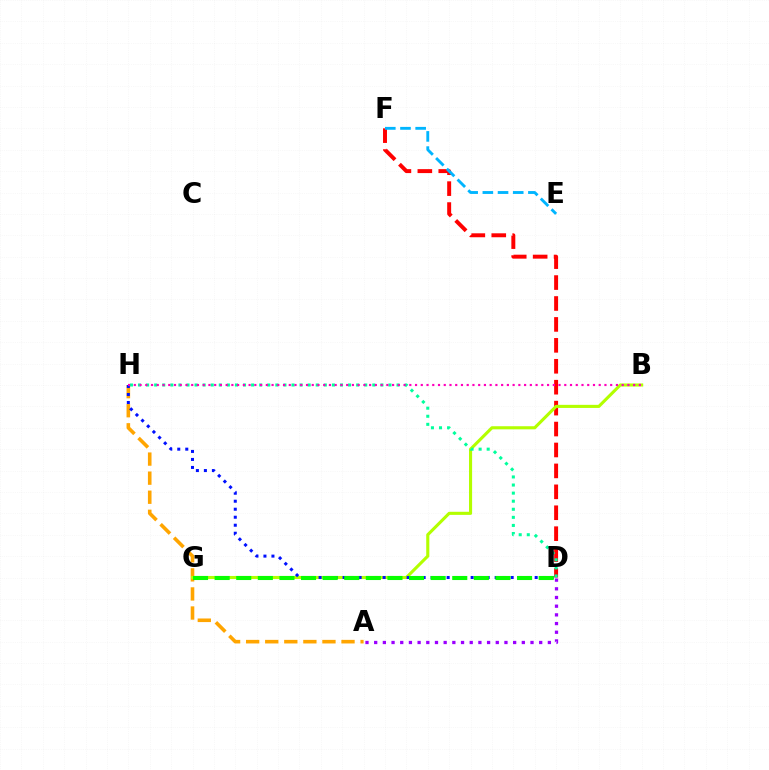{('A', 'H'): [{'color': '#ffa500', 'line_style': 'dashed', 'thickness': 2.59}], ('D', 'F'): [{'color': '#ff0000', 'line_style': 'dashed', 'thickness': 2.84}], ('A', 'D'): [{'color': '#9b00ff', 'line_style': 'dotted', 'thickness': 2.36}], ('E', 'F'): [{'color': '#00b5ff', 'line_style': 'dashed', 'thickness': 2.06}], ('B', 'G'): [{'color': '#b3ff00', 'line_style': 'solid', 'thickness': 2.23}], ('D', 'H'): [{'color': '#0010ff', 'line_style': 'dotted', 'thickness': 2.17}, {'color': '#00ff9d', 'line_style': 'dotted', 'thickness': 2.2}], ('D', 'G'): [{'color': '#08ff00', 'line_style': 'dashed', 'thickness': 2.93}], ('B', 'H'): [{'color': '#ff00bd', 'line_style': 'dotted', 'thickness': 1.56}]}